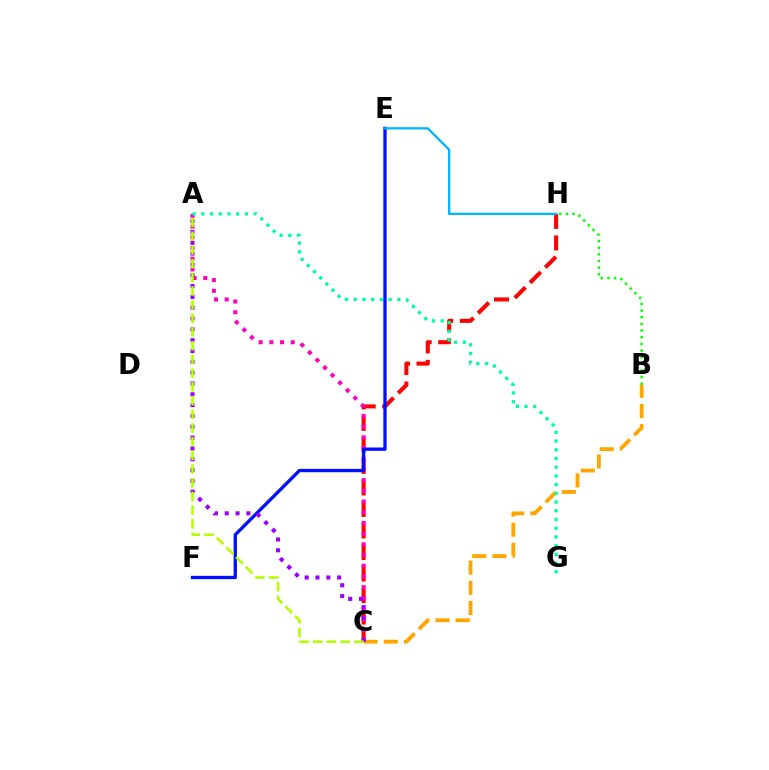{('B', 'C'): [{'color': '#ffa500', 'line_style': 'dashed', 'thickness': 2.74}], ('C', 'H'): [{'color': '#ff0000', 'line_style': 'dashed', 'thickness': 2.92}], ('A', 'C'): [{'color': '#ff00bd', 'line_style': 'dotted', 'thickness': 2.91}, {'color': '#9b00ff', 'line_style': 'dotted', 'thickness': 2.94}, {'color': '#b3ff00', 'line_style': 'dashed', 'thickness': 1.86}], ('A', 'G'): [{'color': '#00ff9d', 'line_style': 'dotted', 'thickness': 2.37}], ('E', 'F'): [{'color': '#0010ff', 'line_style': 'solid', 'thickness': 2.4}], ('B', 'H'): [{'color': '#08ff00', 'line_style': 'dotted', 'thickness': 1.81}], ('E', 'H'): [{'color': '#00b5ff', 'line_style': 'solid', 'thickness': 1.65}]}